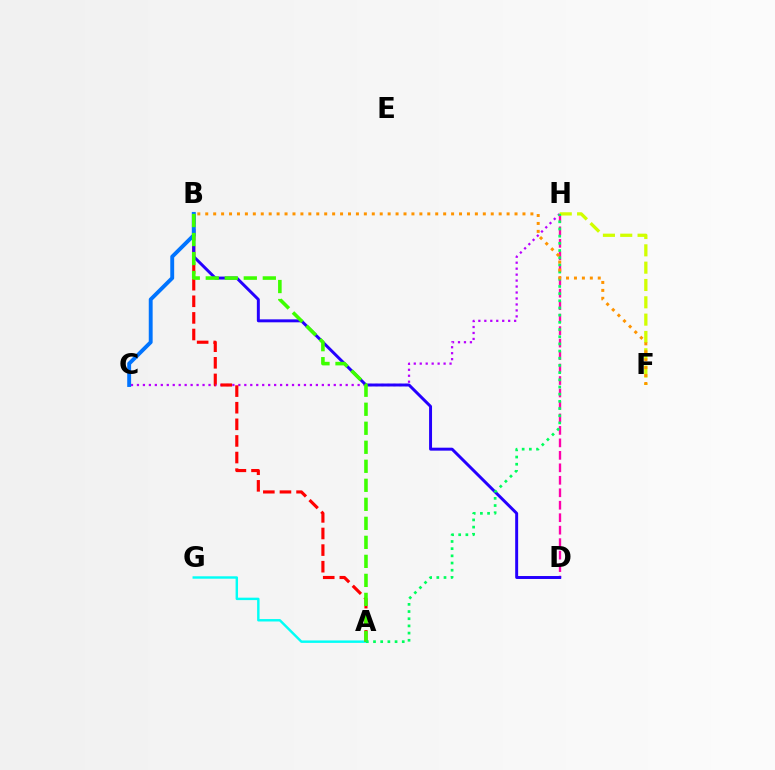{('A', 'G'): [{'color': '#00fff6', 'line_style': 'solid', 'thickness': 1.75}], ('C', 'H'): [{'color': '#b900ff', 'line_style': 'dotted', 'thickness': 1.62}], ('D', 'H'): [{'color': '#ff00ac', 'line_style': 'dashed', 'thickness': 1.69}], ('A', 'B'): [{'color': '#ff0000', 'line_style': 'dashed', 'thickness': 2.26}, {'color': '#3dff00', 'line_style': 'dashed', 'thickness': 2.58}], ('B', 'D'): [{'color': '#2500ff', 'line_style': 'solid', 'thickness': 2.13}], ('B', 'C'): [{'color': '#0074ff', 'line_style': 'solid', 'thickness': 2.8}], ('F', 'H'): [{'color': '#d1ff00', 'line_style': 'dashed', 'thickness': 2.35}], ('A', 'H'): [{'color': '#00ff5c', 'line_style': 'dotted', 'thickness': 1.95}], ('B', 'F'): [{'color': '#ff9400', 'line_style': 'dotted', 'thickness': 2.15}]}